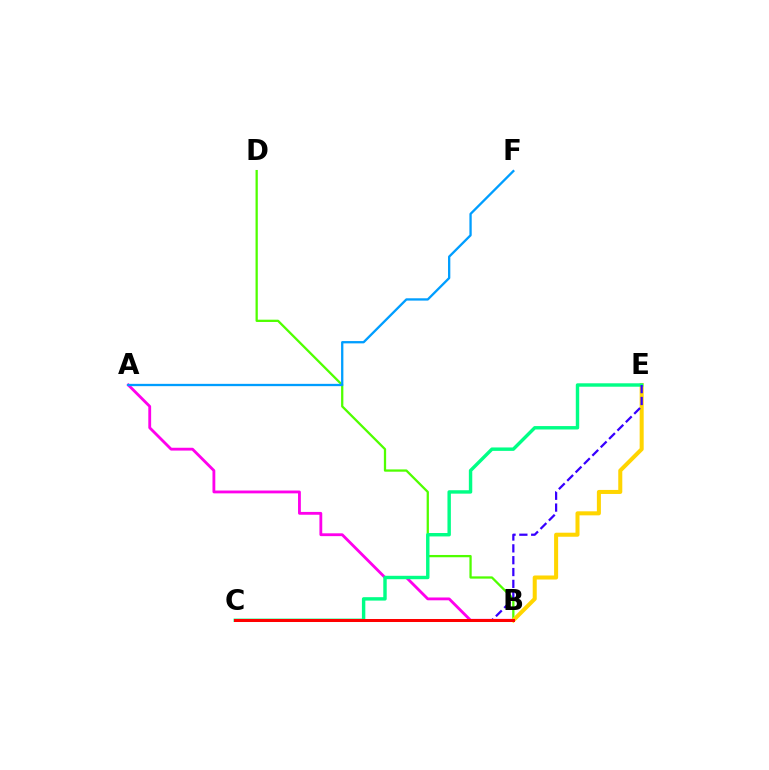{('B', 'D'): [{'color': '#4fff00', 'line_style': 'solid', 'thickness': 1.64}], ('A', 'B'): [{'color': '#ff00ed', 'line_style': 'solid', 'thickness': 2.03}], ('B', 'E'): [{'color': '#ffd500', 'line_style': 'solid', 'thickness': 2.9}], ('C', 'E'): [{'color': '#00ff86', 'line_style': 'solid', 'thickness': 2.46}, {'color': '#3700ff', 'line_style': 'dashed', 'thickness': 1.61}], ('B', 'C'): [{'color': '#ff0000', 'line_style': 'solid', 'thickness': 2.17}], ('A', 'F'): [{'color': '#009eff', 'line_style': 'solid', 'thickness': 1.66}]}